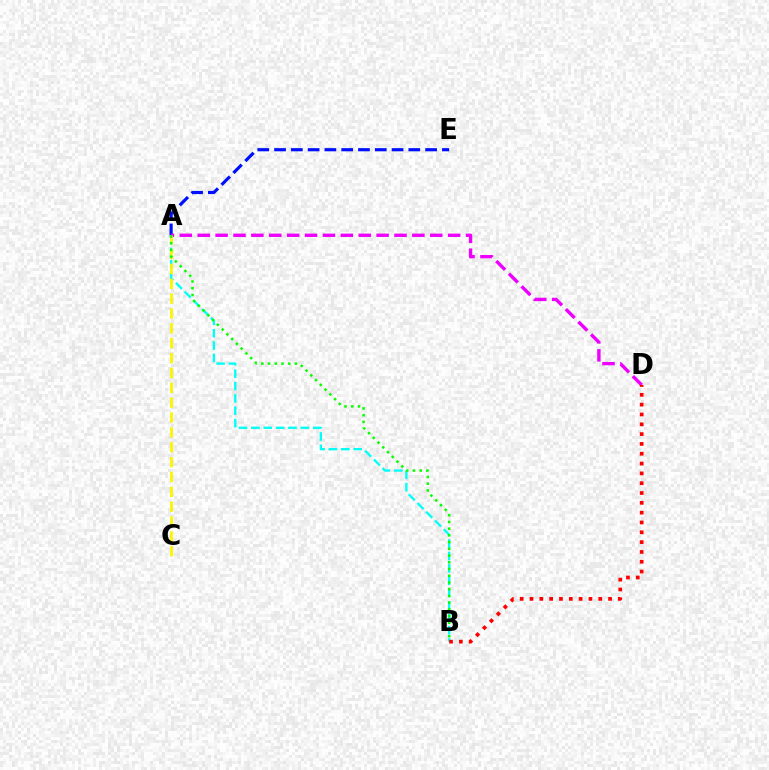{('A', 'E'): [{'color': '#0010ff', 'line_style': 'dashed', 'thickness': 2.28}], ('A', 'B'): [{'color': '#00fff6', 'line_style': 'dashed', 'thickness': 1.68}, {'color': '#08ff00', 'line_style': 'dotted', 'thickness': 1.83}], ('A', 'D'): [{'color': '#ee00ff', 'line_style': 'dashed', 'thickness': 2.43}], ('A', 'C'): [{'color': '#fcf500', 'line_style': 'dashed', 'thickness': 2.02}], ('B', 'D'): [{'color': '#ff0000', 'line_style': 'dotted', 'thickness': 2.67}]}